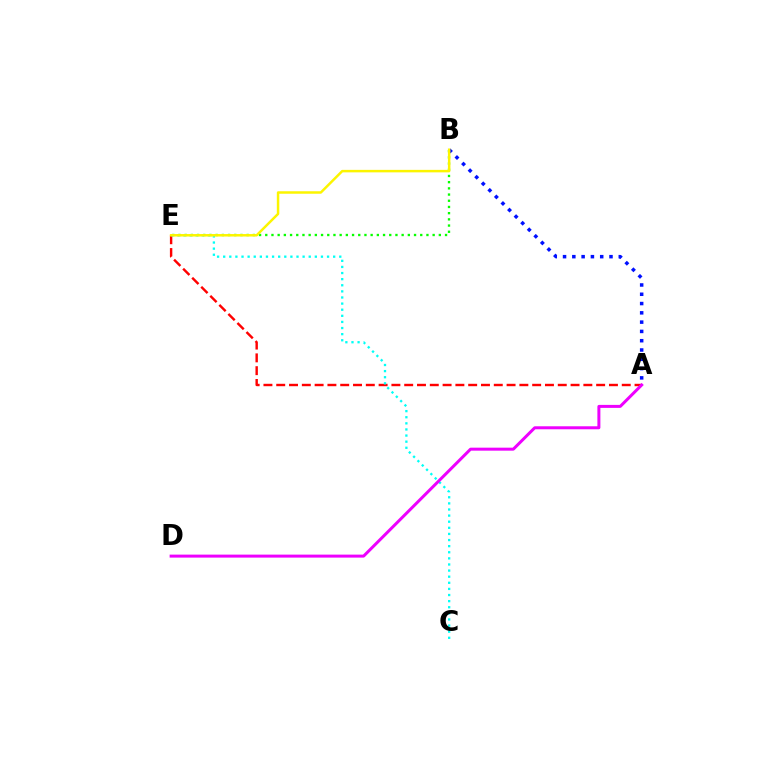{('B', 'E'): [{'color': '#08ff00', 'line_style': 'dotted', 'thickness': 1.68}, {'color': '#fcf500', 'line_style': 'solid', 'thickness': 1.79}], ('A', 'B'): [{'color': '#0010ff', 'line_style': 'dotted', 'thickness': 2.52}], ('A', 'E'): [{'color': '#ff0000', 'line_style': 'dashed', 'thickness': 1.74}], ('C', 'E'): [{'color': '#00fff6', 'line_style': 'dotted', 'thickness': 1.66}], ('A', 'D'): [{'color': '#ee00ff', 'line_style': 'solid', 'thickness': 2.16}]}